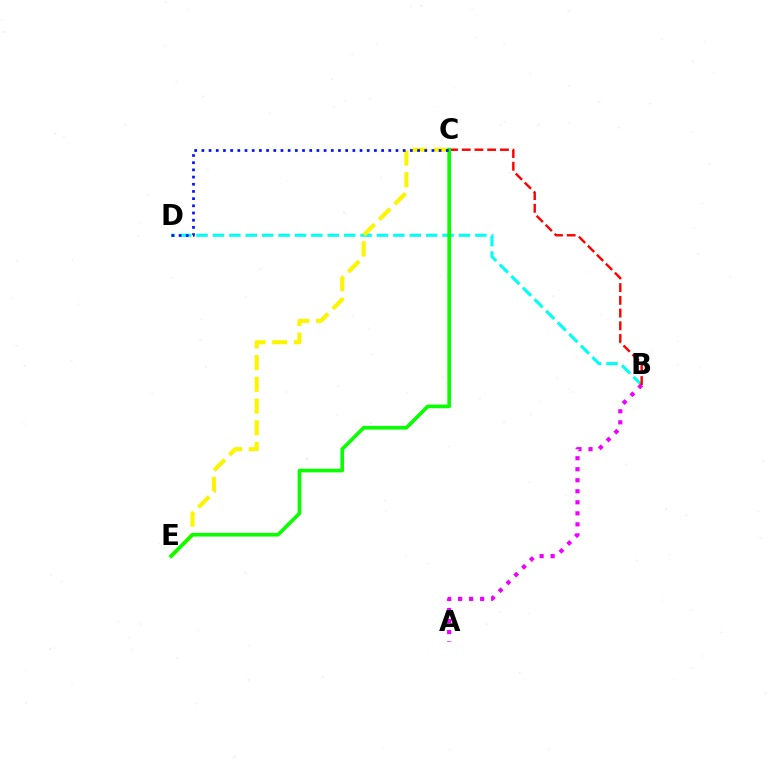{('B', 'D'): [{'color': '#00fff6', 'line_style': 'dashed', 'thickness': 2.23}], ('A', 'B'): [{'color': '#ee00ff', 'line_style': 'dotted', 'thickness': 3.0}], ('C', 'E'): [{'color': '#fcf500', 'line_style': 'dashed', 'thickness': 2.95}, {'color': '#08ff00', 'line_style': 'solid', 'thickness': 2.62}], ('B', 'C'): [{'color': '#ff0000', 'line_style': 'dashed', 'thickness': 1.73}], ('C', 'D'): [{'color': '#0010ff', 'line_style': 'dotted', 'thickness': 1.95}]}